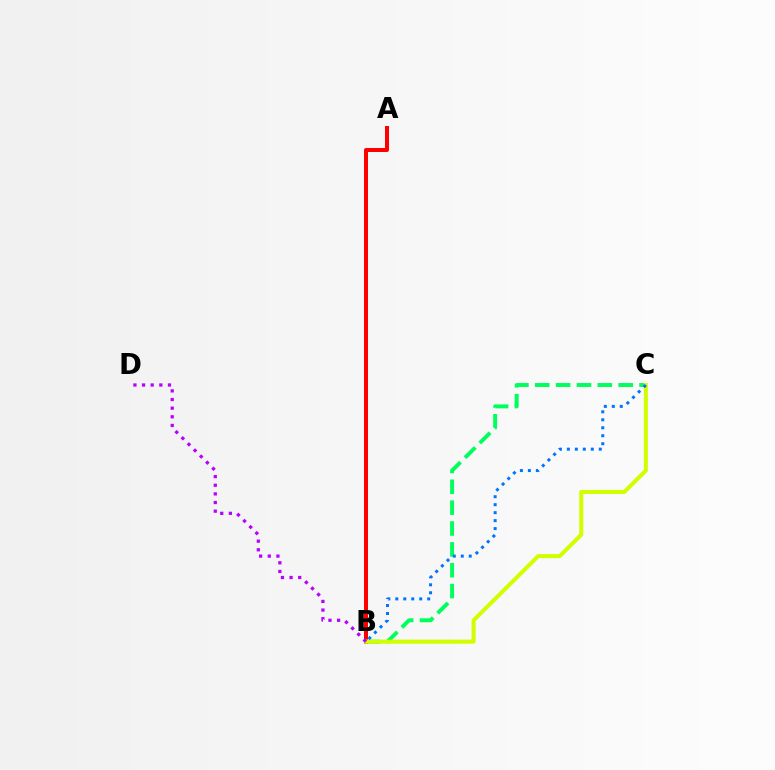{('A', 'B'): [{'color': '#ff0000', 'line_style': 'solid', 'thickness': 2.89}], ('B', 'C'): [{'color': '#00ff5c', 'line_style': 'dashed', 'thickness': 2.83}, {'color': '#d1ff00', 'line_style': 'solid', 'thickness': 2.91}, {'color': '#0074ff', 'line_style': 'dotted', 'thickness': 2.17}], ('B', 'D'): [{'color': '#b900ff', 'line_style': 'dotted', 'thickness': 2.35}]}